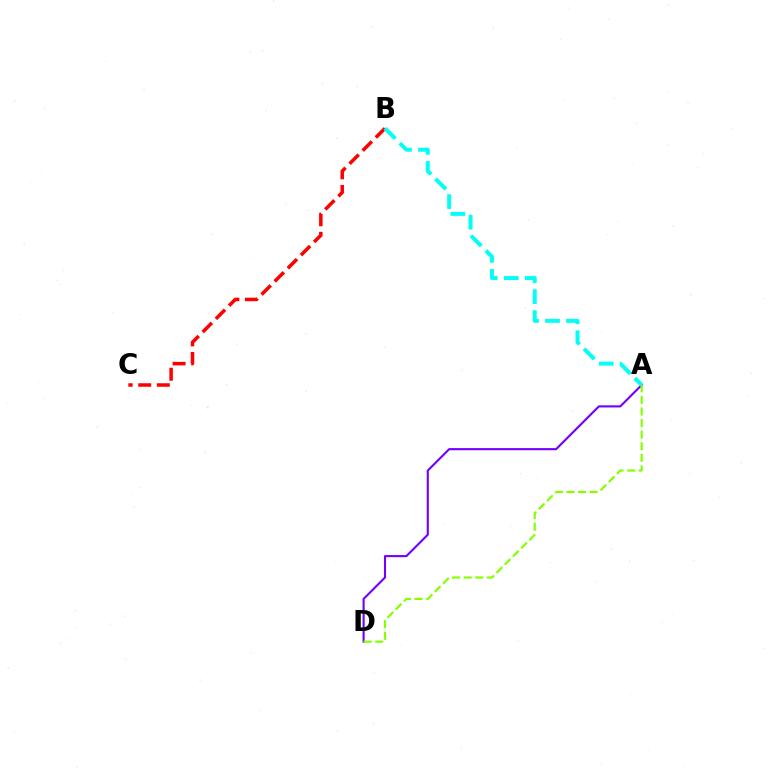{('B', 'C'): [{'color': '#ff0000', 'line_style': 'dashed', 'thickness': 2.52}], ('A', 'D'): [{'color': '#7200ff', 'line_style': 'solid', 'thickness': 1.52}, {'color': '#84ff00', 'line_style': 'dashed', 'thickness': 1.58}], ('A', 'B'): [{'color': '#00fff6', 'line_style': 'dashed', 'thickness': 2.85}]}